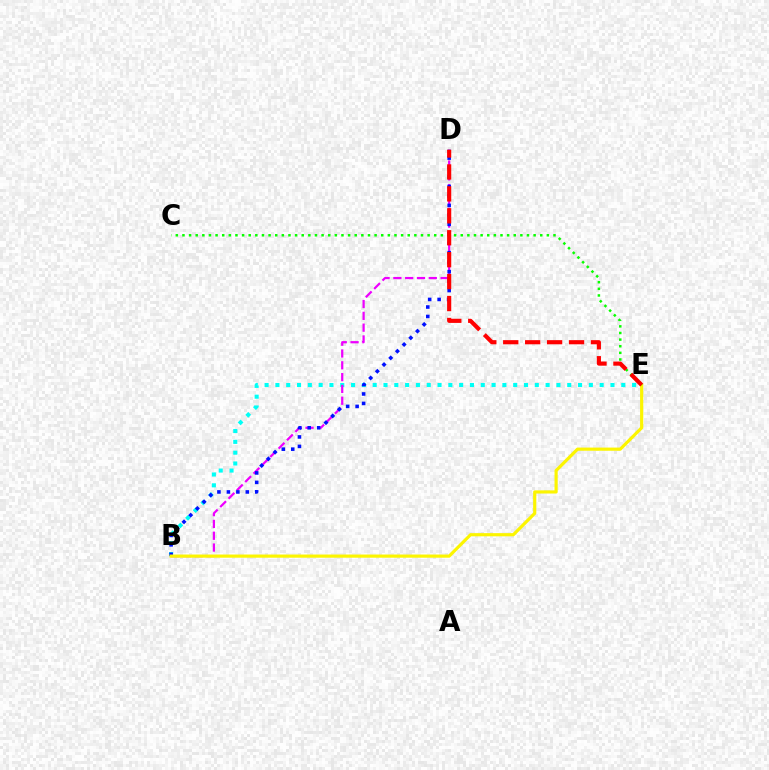{('B', 'E'): [{'color': '#00fff6', 'line_style': 'dotted', 'thickness': 2.94}, {'color': '#fcf500', 'line_style': 'solid', 'thickness': 2.29}], ('B', 'D'): [{'color': '#ee00ff', 'line_style': 'dashed', 'thickness': 1.6}, {'color': '#0010ff', 'line_style': 'dotted', 'thickness': 2.57}], ('C', 'E'): [{'color': '#08ff00', 'line_style': 'dotted', 'thickness': 1.8}], ('D', 'E'): [{'color': '#ff0000', 'line_style': 'dashed', 'thickness': 2.98}]}